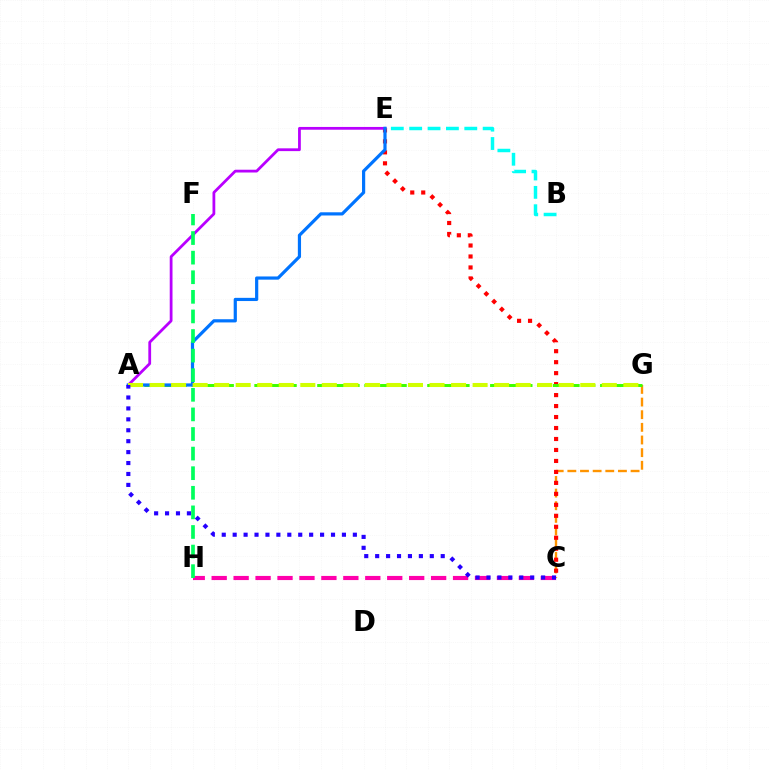{('C', 'G'): [{'color': '#ff9400', 'line_style': 'dashed', 'thickness': 1.72}], ('C', 'E'): [{'color': '#ff0000', 'line_style': 'dotted', 'thickness': 2.98}], ('B', 'E'): [{'color': '#00fff6', 'line_style': 'dashed', 'thickness': 2.5}], ('A', 'G'): [{'color': '#3dff00', 'line_style': 'dashed', 'thickness': 2.14}, {'color': '#d1ff00', 'line_style': 'dashed', 'thickness': 2.93}], ('A', 'E'): [{'color': '#b900ff', 'line_style': 'solid', 'thickness': 2.0}, {'color': '#0074ff', 'line_style': 'solid', 'thickness': 2.3}], ('C', 'H'): [{'color': '#ff00ac', 'line_style': 'dashed', 'thickness': 2.98}], ('A', 'C'): [{'color': '#2500ff', 'line_style': 'dotted', 'thickness': 2.97}], ('F', 'H'): [{'color': '#00ff5c', 'line_style': 'dashed', 'thickness': 2.66}]}